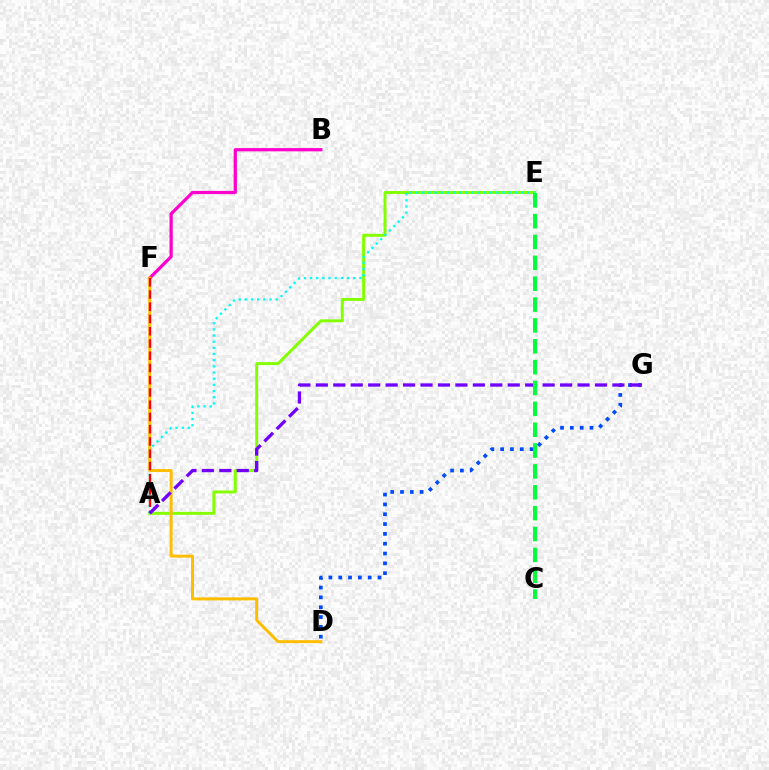{('D', 'G'): [{'color': '#004bff', 'line_style': 'dotted', 'thickness': 2.67}], ('A', 'E'): [{'color': '#84ff00', 'line_style': 'solid', 'thickness': 2.12}, {'color': '#00fff6', 'line_style': 'dotted', 'thickness': 1.68}], ('B', 'F'): [{'color': '#ff00cf', 'line_style': 'solid', 'thickness': 2.33}], ('D', 'F'): [{'color': '#ffbd00', 'line_style': 'solid', 'thickness': 2.13}], ('A', 'F'): [{'color': '#ff0000', 'line_style': 'dashed', 'thickness': 1.66}], ('A', 'G'): [{'color': '#7200ff', 'line_style': 'dashed', 'thickness': 2.37}], ('C', 'E'): [{'color': '#00ff39', 'line_style': 'dashed', 'thickness': 2.83}]}